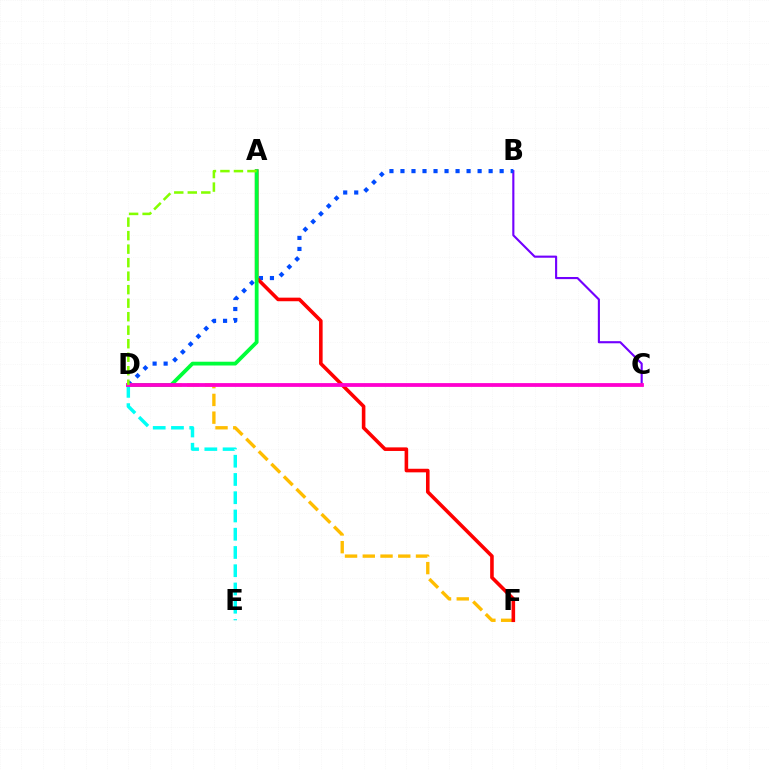{('B', 'C'): [{'color': '#7200ff', 'line_style': 'solid', 'thickness': 1.53}], ('D', 'E'): [{'color': '#00fff6', 'line_style': 'dashed', 'thickness': 2.48}], ('D', 'F'): [{'color': '#ffbd00', 'line_style': 'dashed', 'thickness': 2.41}], ('B', 'D'): [{'color': '#004bff', 'line_style': 'dotted', 'thickness': 2.99}], ('A', 'F'): [{'color': '#ff0000', 'line_style': 'solid', 'thickness': 2.58}], ('A', 'D'): [{'color': '#00ff39', 'line_style': 'solid', 'thickness': 2.73}, {'color': '#84ff00', 'line_style': 'dashed', 'thickness': 1.84}], ('C', 'D'): [{'color': '#ff00cf', 'line_style': 'solid', 'thickness': 2.73}]}